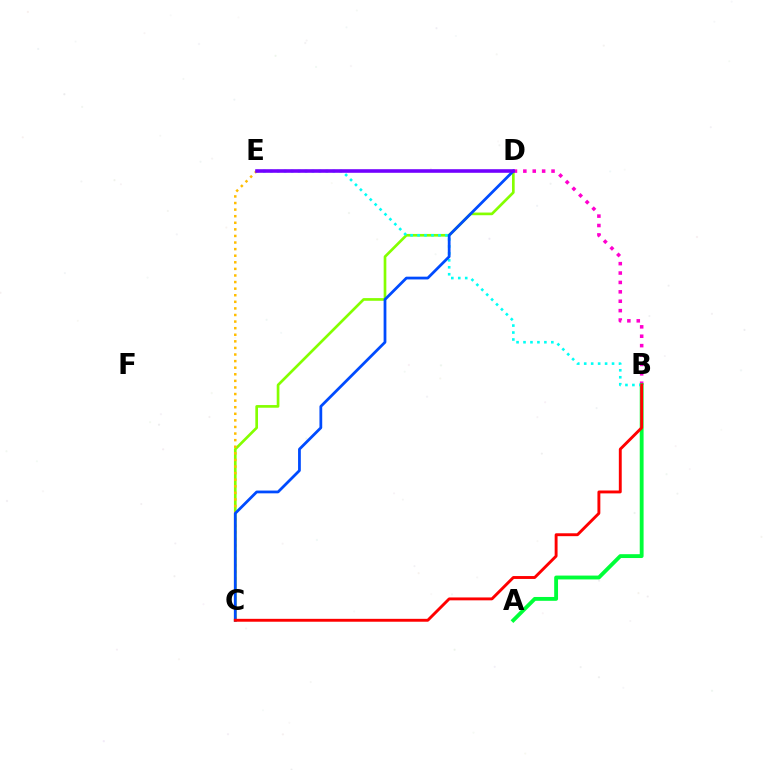{('B', 'D'): [{'color': '#ff00cf', 'line_style': 'dotted', 'thickness': 2.55}], ('A', 'B'): [{'color': '#00ff39', 'line_style': 'solid', 'thickness': 2.77}], ('C', 'D'): [{'color': '#84ff00', 'line_style': 'solid', 'thickness': 1.93}, {'color': '#004bff', 'line_style': 'solid', 'thickness': 1.99}], ('C', 'E'): [{'color': '#ffbd00', 'line_style': 'dotted', 'thickness': 1.79}], ('B', 'E'): [{'color': '#00fff6', 'line_style': 'dotted', 'thickness': 1.89}], ('B', 'C'): [{'color': '#ff0000', 'line_style': 'solid', 'thickness': 2.08}], ('D', 'E'): [{'color': '#7200ff', 'line_style': 'solid', 'thickness': 2.58}]}